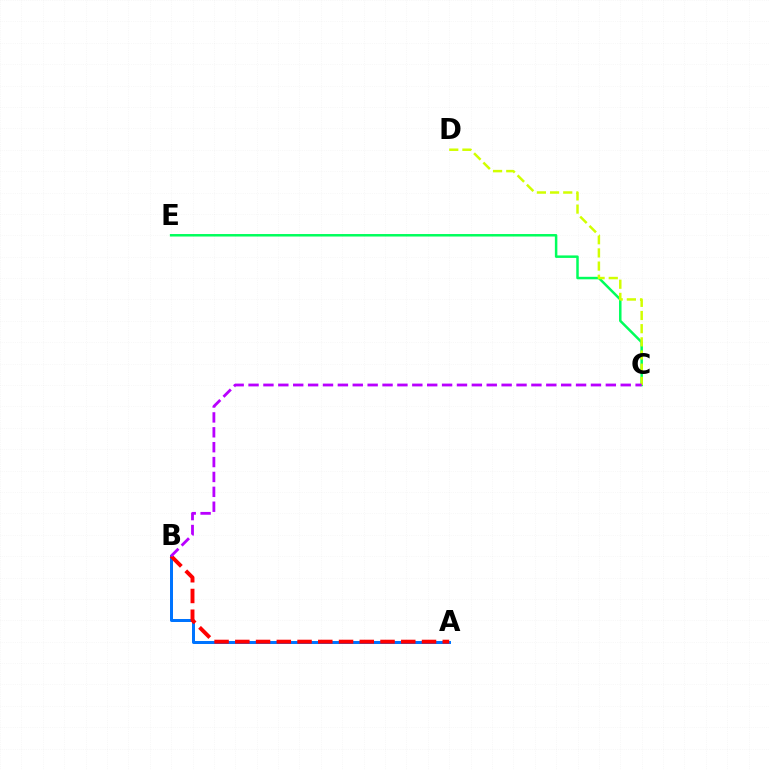{('A', 'B'): [{'color': '#0074ff', 'line_style': 'solid', 'thickness': 2.16}, {'color': '#ff0000', 'line_style': 'dashed', 'thickness': 2.82}], ('C', 'E'): [{'color': '#00ff5c', 'line_style': 'solid', 'thickness': 1.8}], ('C', 'D'): [{'color': '#d1ff00', 'line_style': 'dashed', 'thickness': 1.79}], ('B', 'C'): [{'color': '#b900ff', 'line_style': 'dashed', 'thickness': 2.02}]}